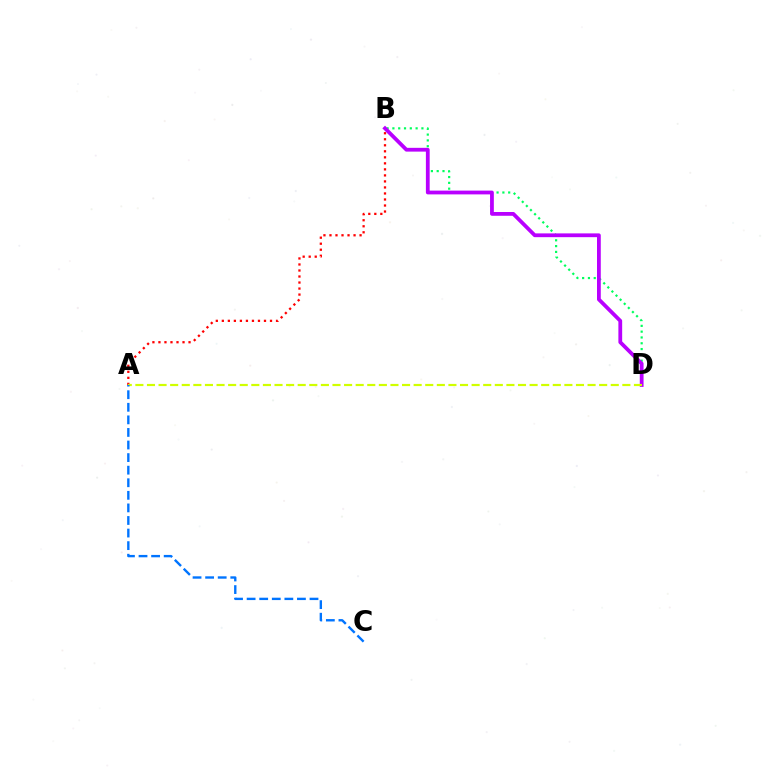{('B', 'D'): [{'color': '#00ff5c', 'line_style': 'dotted', 'thickness': 1.58}, {'color': '#b900ff', 'line_style': 'solid', 'thickness': 2.72}], ('A', 'B'): [{'color': '#ff0000', 'line_style': 'dotted', 'thickness': 1.64}], ('A', 'D'): [{'color': '#d1ff00', 'line_style': 'dashed', 'thickness': 1.58}], ('A', 'C'): [{'color': '#0074ff', 'line_style': 'dashed', 'thickness': 1.71}]}